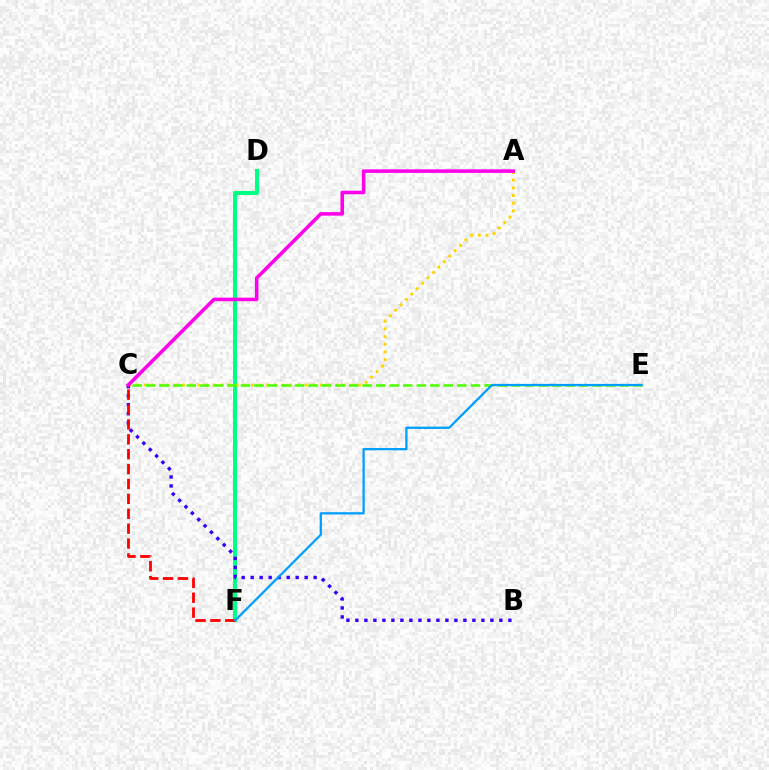{('D', 'F'): [{'color': '#00ff86', 'line_style': 'solid', 'thickness': 2.93}], ('A', 'C'): [{'color': '#ffd500', 'line_style': 'dotted', 'thickness': 2.08}, {'color': '#ff00ed', 'line_style': 'solid', 'thickness': 2.55}], ('B', 'C'): [{'color': '#3700ff', 'line_style': 'dotted', 'thickness': 2.45}], ('C', 'F'): [{'color': '#ff0000', 'line_style': 'dashed', 'thickness': 2.02}], ('C', 'E'): [{'color': '#4fff00', 'line_style': 'dashed', 'thickness': 1.84}], ('E', 'F'): [{'color': '#009eff', 'line_style': 'solid', 'thickness': 1.63}]}